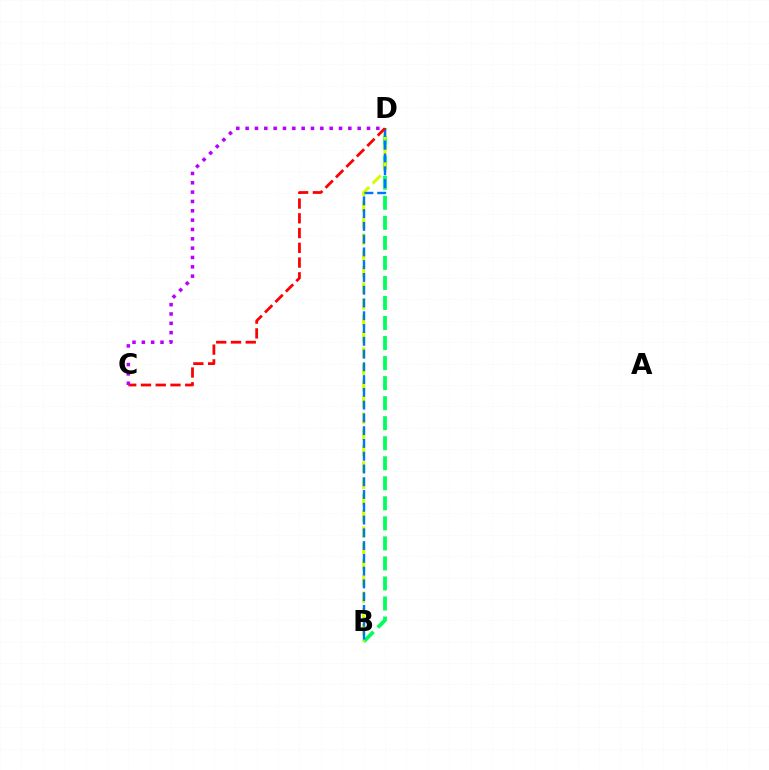{('B', 'D'): [{'color': '#00ff5c', 'line_style': 'dashed', 'thickness': 2.72}, {'color': '#d1ff00', 'line_style': 'dashed', 'thickness': 2.21}, {'color': '#0074ff', 'line_style': 'dashed', 'thickness': 1.73}], ('C', 'D'): [{'color': '#ff0000', 'line_style': 'dashed', 'thickness': 2.0}, {'color': '#b900ff', 'line_style': 'dotted', 'thickness': 2.54}]}